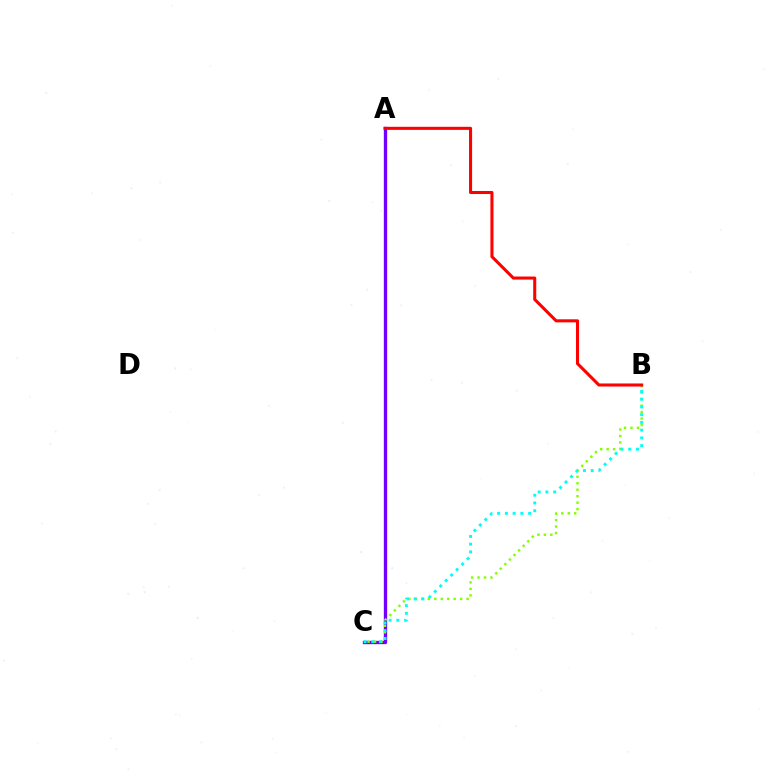{('A', 'C'): [{'color': '#7200ff', 'line_style': 'solid', 'thickness': 2.4}], ('B', 'C'): [{'color': '#84ff00', 'line_style': 'dotted', 'thickness': 1.76}, {'color': '#00fff6', 'line_style': 'dotted', 'thickness': 2.1}], ('A', 'B'): [{'color': '#ff0000', 'line_style': 'solid', 'thickness': 2.2}]}